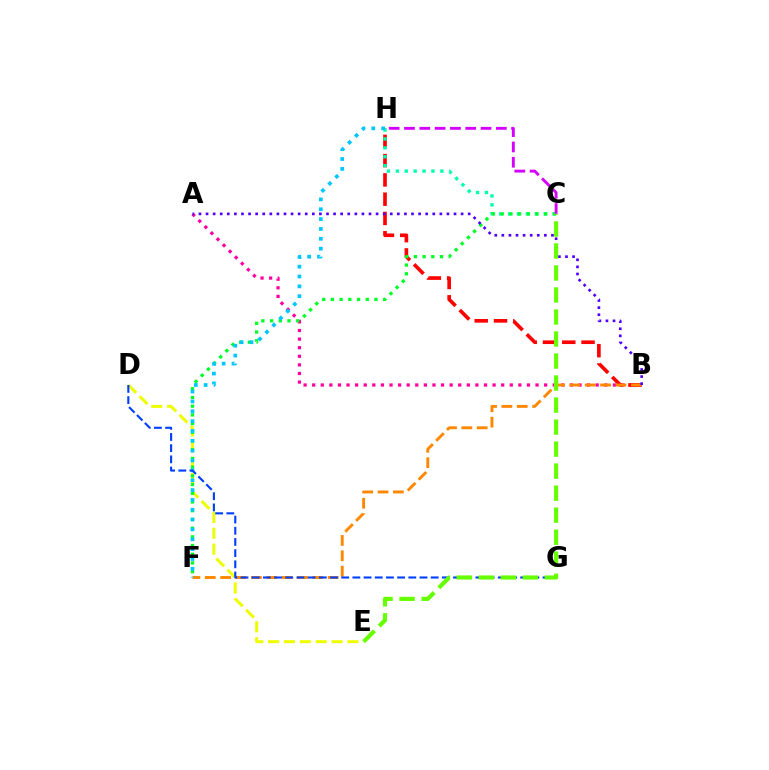{('A', 'B'): [{'color': '#ff00a0', 'line_style': 'dotted', 'thickness': 2.33}, {'color': '#4f00ff', 'line_style': 'dotted', 'thickness': 1.92}], ('B', 'H'): [{'color': '#ff0000', 'line_style': 'dashed', 'thickness': 2.62}], ('D', 'E'): [{'color': '#eeff00', 'line_style': 'dashed', 'thickness': 2.16}], ('B', 'F'): [{'color': '#ff8800', 'line_style': 'dashed', 'thickness': 2.09}], ('C', 'H'): [{'color': '#00ffaf', 'line_style': 'dotted', 'thickness': 2.42}, {'color': '#d600ff', 'line_style': 'dashed', 'thickness': 2.08}], ('C', 'F'): [{'color': '#00ff27', 'line_style': 'dotted', 'thickness': 2.37}], ('F', 'H'): [{'color': '#00c7ff', 'line_style': 'dotted', 'thickness': 2.68}], ('D', 'G'): [{'color': '#003fff', 'line_style': 'dashed', 'thickness': 1.52}], ('C', 'E'): [{'color': '#66ff00', 'line_style': 'dashed', 'thickness': 2.99}]}